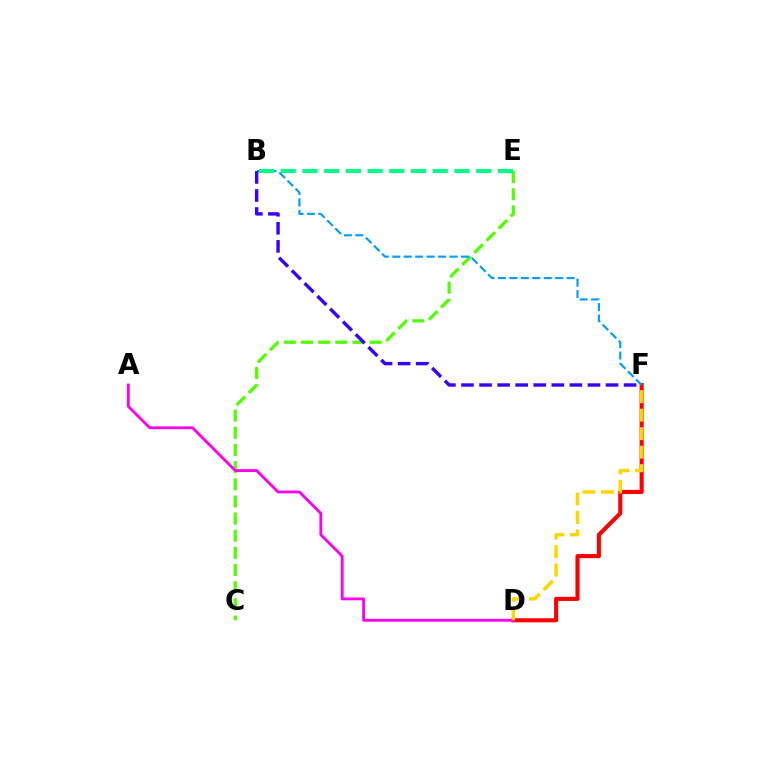{('D', 'F'): [{'color': '#ff0000', 'line_style': 'solid', 'thickness': 2.94}, {'color': '#ffd500', 'line_style': 'dashed', 'thickness': 2.51}], ('C', 'E'): [{'color': '#4fff00', 'line_style': 'dashed', 'thickness': 2.33}], ('B', 'F'): [{'color': '#009eff', 'line_style': 'dashed', 'thickness': 1.56}, {'color': '#3700ff', 'line_style': 'dashed', 'thickness': 2.45}], ('B', 'E'): [{'color': '#00ff86', 'line_style': 'dashed', 'thickness': 2.95}], ('A', 'D'): [{'color': '#ff00ed', 'line_style': 'solid', 'thickness': 2.04}]}